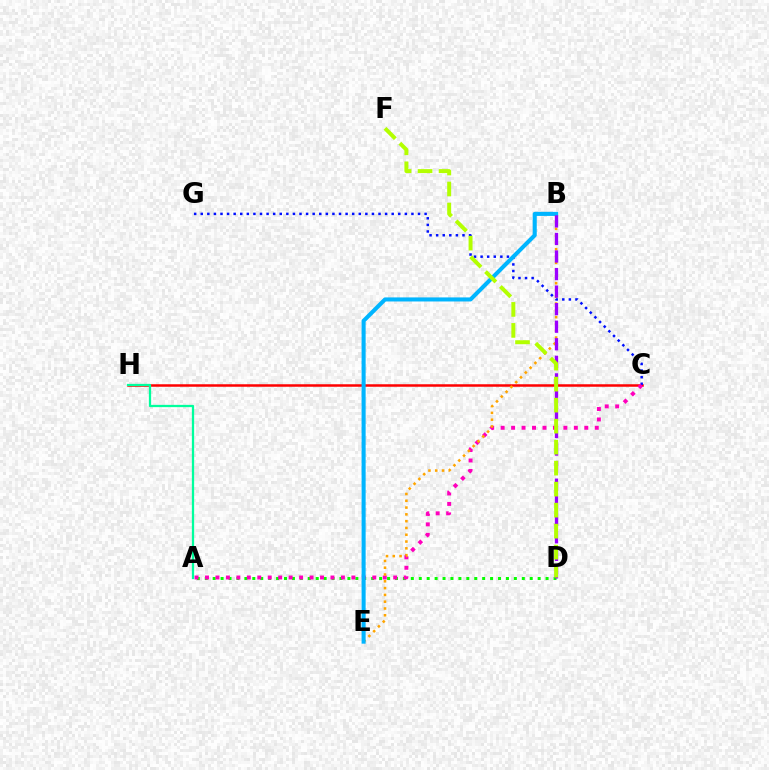{('C', 'H'): [{'color': '#ff0000', 'line_style': 'solid', 'thickness': 1.8}], ('A', 'D'): [{'color': '#08ff00', 'line_style': 'dotted', 'thickness': 2.15}], ('C', 'G'): [{'color': '#0010ff', 'line_style': 'dotted', 'thickness': 1.79}], ('A', 'C'): [{'color': '#ff00bd', 'line_style': 'dotted', 'thickness': 2.84}], ('B', 'E'): [{'color': '#ffa500', 'line_style': 'dotted', 'thickness': 1.85}, {'color': '#00b5ff', 'line_style': 'solid', 'thickness': 2.92}], ('A', 'H'): [{'color': '#00ff9d', 'line_style': 'solid', 'thickness': 1.64}], ('B', 'D'): [{'color': '#9b00ff', 'line_style': 'dashed', 'thickness': 2.38}], ('D', 'F'): [{'color': '#b3ff00', 'line_style': 'dashed', 'thickness': 2.85}]}